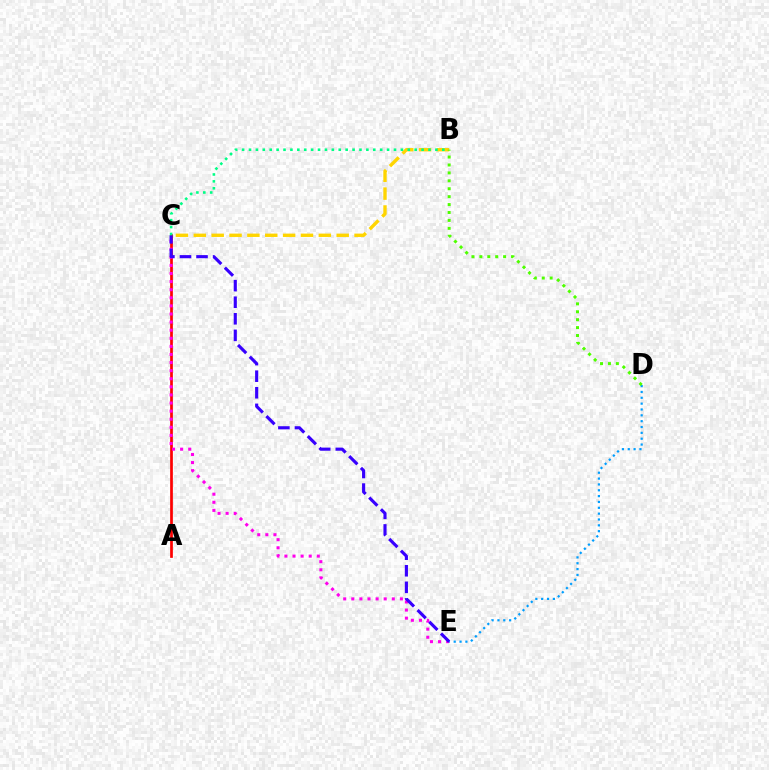{('A', 'C'): [{'color': '#ff0000', 'line_style': 'solid', 'thickness': 1.95}], ('C', 'E'): [{'color': '#ff00ed', 'line_style': 'dotted', 'thickness': 2.2}, {'color': '#3700ff', 'line_style': 'dashed', 'thickness': 2.25}], ('D', 'E'): [{'color': '#009eff', 'line_style': 'dotted', 'thickness': 1.59}], ('B', 'C'): [{'color': '#ffd500', 'line_style': 'dashed', 'thickness': 2.43}, {'color': '#00ff86', 'line_style': 'dotted', 'thickness': 1.88}], ('B', 'D'): [{'color': '#4fff00', 'line_style': 'dotted', 'thickness': 2.15}]}